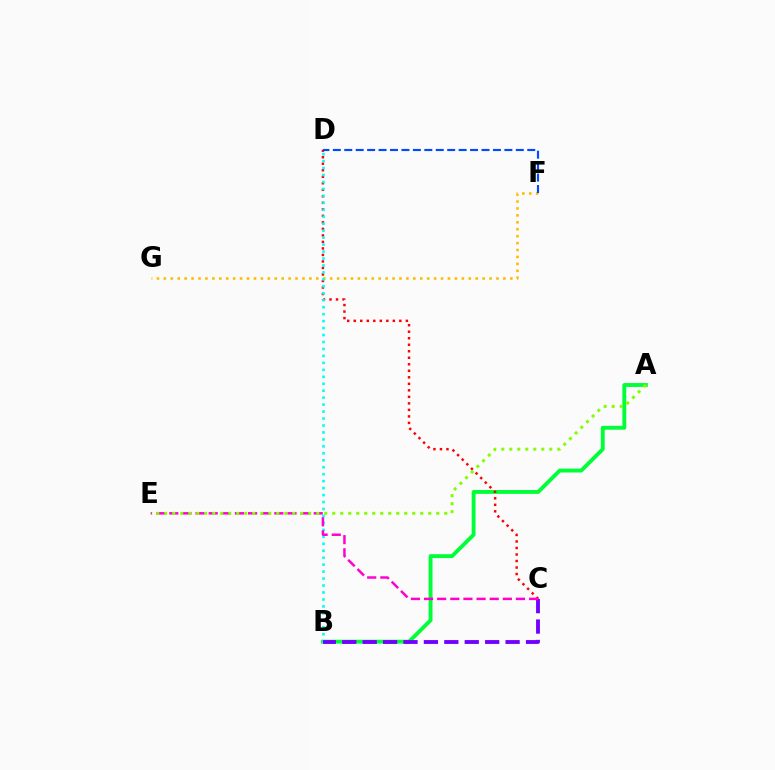{('A', 'B'): [{'color': '#00ff39', 'line_style': 'solid', 'thickness': 2.79}], ('C', 'D'): [{'color': '#ff0000', 'line_style': 'dotted', 'thickness': 1.77}], ('F', 'G'): [{'color': '#ffbd00', 'line_style': 'dotted', 'thickness': 1.88}], ('B', 'D'): [{'color': '#00fff6', 'line_style': 'dotted', 'thickness': 1.89}], ('B', 'C'): [{'color': '#7200ff', 'line_style': 'dashed', 'thickness': 2.77}], ('D', 'F'): [{'color': '#004bff', 'line_style': 'dashed', 'thickness': 1.55}], ('C', 'E'): [{'color': '#ff00cf', 'line_style': 'dashed', 'thickness': 1.78}], ('A', 'E'): [{'color': '#84ff00', 'line_style': 'dotted', 'thickness': 2.17}]}